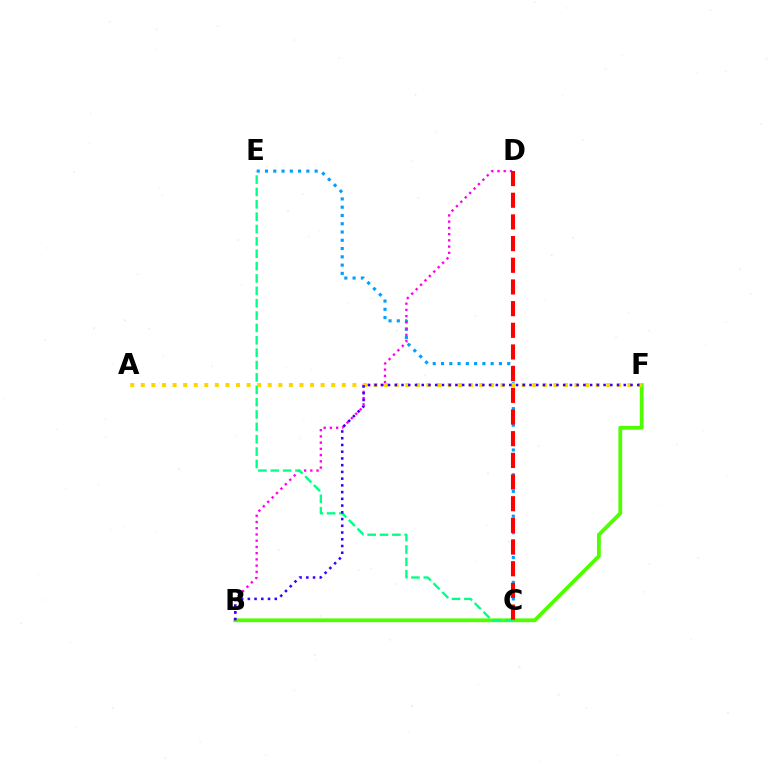{('B', 'F'): [{'color': '#4fff00', 'line_style': 'solid', 'thickness': 2.74}, {'color': '#3700ff', 'line_style': 'dotted', 'thickness': 1.83}], ('C', 'E'): [{'color': '#009eff', 'line_style': 'dotted', 'thickness': 2.25}, {'color': '#00ff86', 'line_style': 'dashed', 'thickness': 1.68}], ('B', 'D'): [{'color': '#ff00ed', 'line_style': 'dotted', 'thickness': 1.69}], ('C', 'D'): [{'color': '#ff0000', 'line_style': 'dashed', 'thickness': 2.94}], ('A', 'F'): [{'color': '#ffd500', 'line_style': 'dotted', 'thickness': 2.87}]}